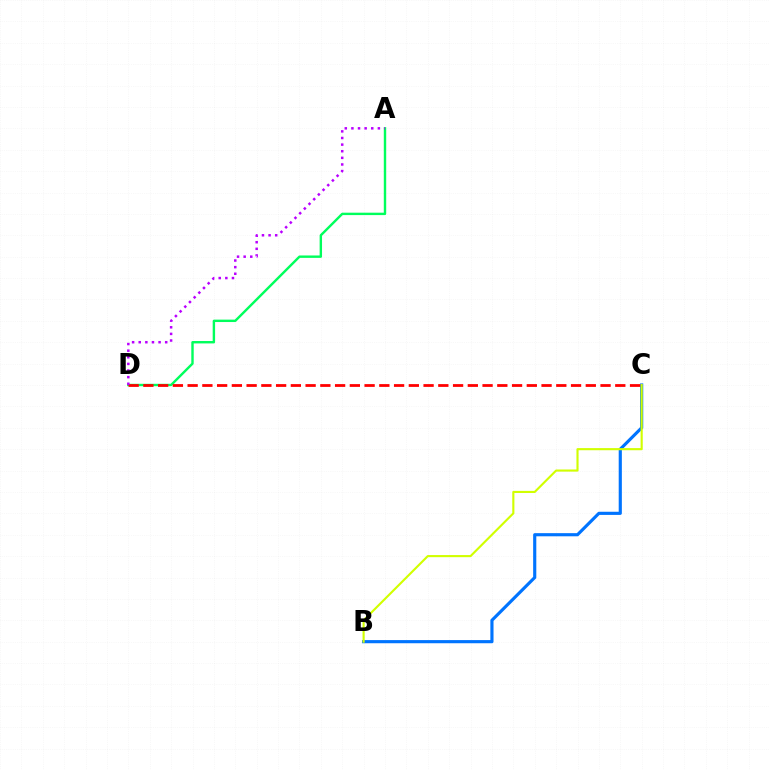{('B', 'C'): [{'color': '#0074ff', 'line_style': 'solid', 'thickness': 2.27}, {'color': '#d1ff00', 'line_style': 'solid', 'thickness': 1.53}], ('A', 'D'): [{'color': '#00ff5c', 'line_style': 'solid', 'thickness': 1.73}, {'color': '#b900ff', 'line_style': 'dotted', 'thickness': 1.8}], ('C', 'D'): [{'color': '#ff0000', 'line_style': 'dashed', 'thickness': 2.0}]}